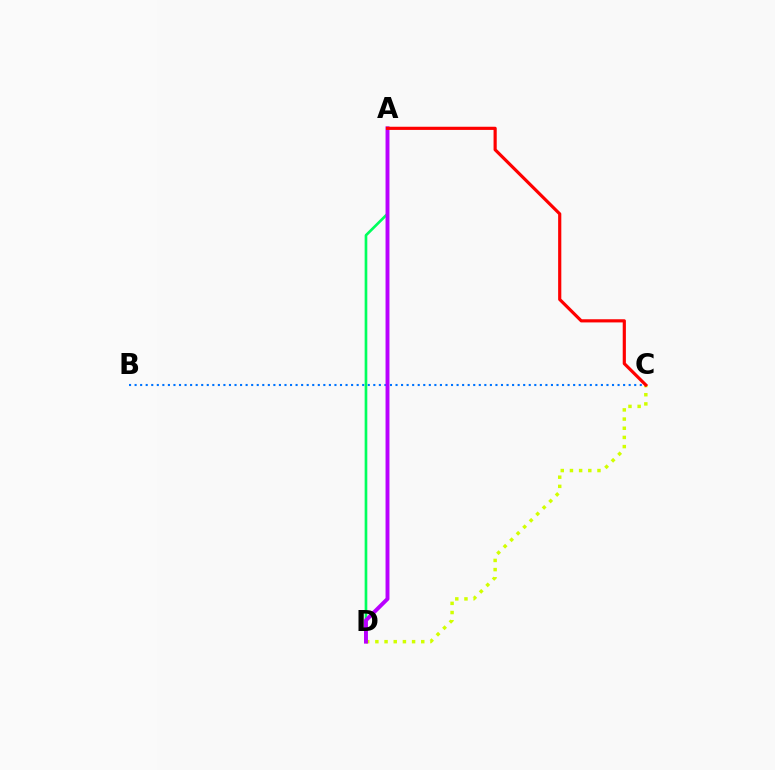{('B', 'C'): [{'color': '#0074ff', 'line_style': 'dotted', 'thickness': 1.51}], ('C', 'D'): [{'color': '#d1ff00', 'line_style': 'dotted', 'thickness': 2.49}], ('A', 'D'): [{'color': '#00ff5c', 'line_style': 'solid', 'thickness': 1.92}, {'color': '#b900ff', 'line_style': 'solid', 'thickness': 2.81}], ('A', 'C'): [{'color': '#ff0000', 'line_style': 'solid', 'thickness': 2.28}]}